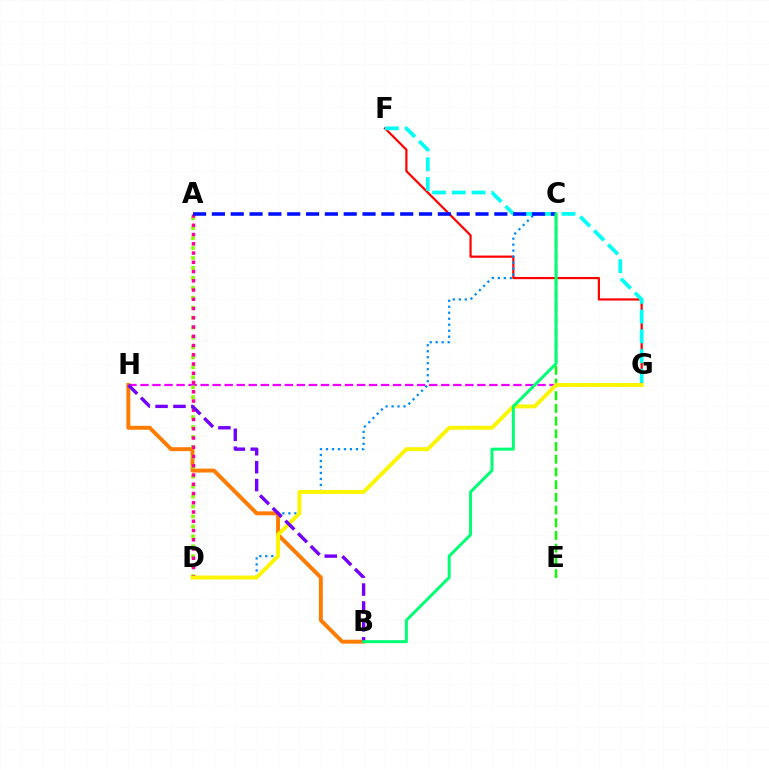{('G', 'H'): [{'color': '#ee00ff', 'line_style': 'dashed', 'thickness': 1.63}], ('F', 'G'): [{'color': '#ff0000', 'line_style': 'solid', 'thickness': 1.59}, {'color': '#00fff6', 'line_style': 'dashed', 'thickness': 2.68}], ('C', 'D'): [{'color': '#008cff', 'line_style': 'dotted', 'thickness': 1.63}], ('B', 'H'): [{'color': '#ff7c00', 'line_style': 'solid', 'thickness': 2.83}, {'color': '#7200ff', 'line_style': 'dashed', 'thickness': 2.43}], ('A', 'D'): [{'color': '#84ff00', 'line_style': 'dotted', 'thickness': 2.7}, {'color': '#ff0094', 'line_style': 'dotted', 'thickness': 2.51}], ('A', 'C'): [{'color': '#0010ff', 'line_style': 'dashed', 'thickness': 2.56}], ('C', 'E'): [{'color': '#08ff00', 'line_style': 'dashed', 'thickness': 1.73}], ('D', 'G'): [{'color': '#fcf500', 'line_style': 'solid', 'thickness': 2.81}], ('B', 'C'): [{'color': '#00ff74', 'line_style': 'solid', 'thickness': 2.15}]}